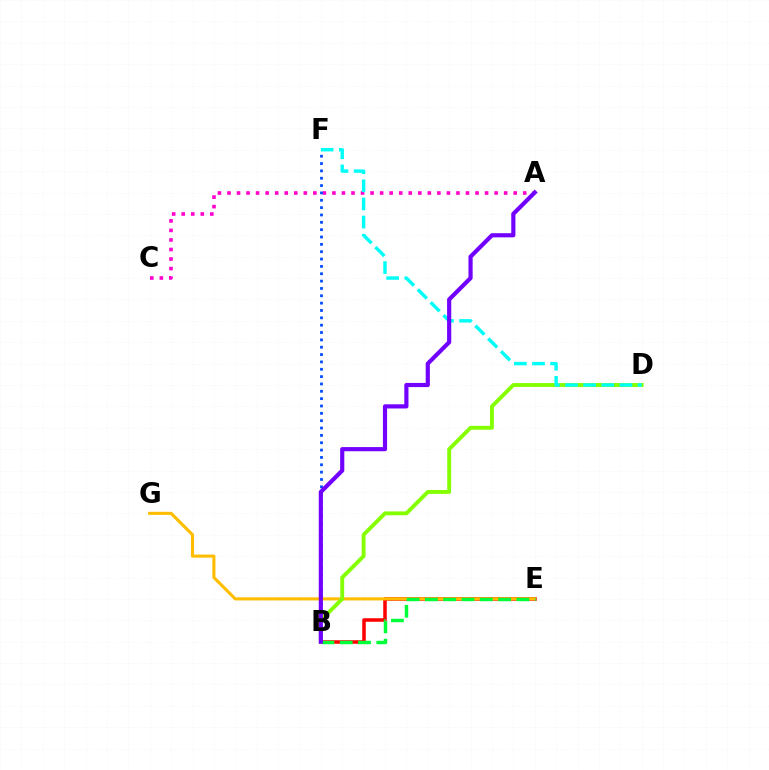{('A', 'C'): [{'color': '#ff00cf', 'line_style': 'dotted', 'thickness': 2.59}], ('B', 'E'): [{'color': '#ff0000', 'line_style': 'solid', 'thickness': 2.54}, {'color': '#00ff39', 'line_style': 'dashed', 'thickness': 2.49}], ('B', 'F'): [{'color': '#004bff', 'line_style': 'dotted', 'thickness': 2.0}], ('E', 'G'): [{'color': '#ffbd00', 'line_style': 'solid', 'thickness': 2.23}], ('B', 'D'): [{'color': '#84ff00', 'line_style': 'solid', 'thickness': 2.79}], ('D', 'F'): [{'color': '#00fff6', 'line_style': 'dashed', 'thickness': 2.46}], ('A', 'B'): [{'color': '#7200ff', 'line_style': 'solid', 'thickness': 3.0}]}